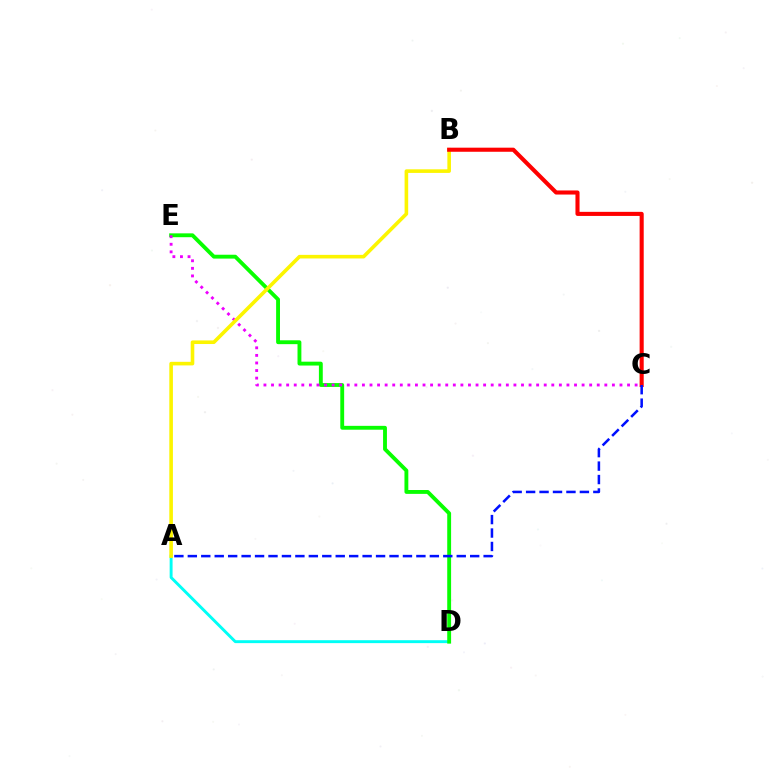{('A', 'D'): [{'color': '#00fff6', 'line_style': 'solid', 'thickness': 2.1}], ('D', 'E'): [{'color': '#08ff00', 'line_style': 'solid', 'thickness': 2.78}], ('C', 'E'): [{'color': '#ee00ff', 'line_style': 'dotted', 'thickness': 2.06}], ('A', 'B'): [{'color': '#fcf500', 'line_style': 'solid', 'thickness': 2.59}], ('B', 'C'): [{'color': '#ff0000', 'line_style': 'solid', 'thickness': 2.94}], ('A', 'C'): [{'color': '#0010ff', 'line_style': 'dashed', 'thickness': 1.83}]}